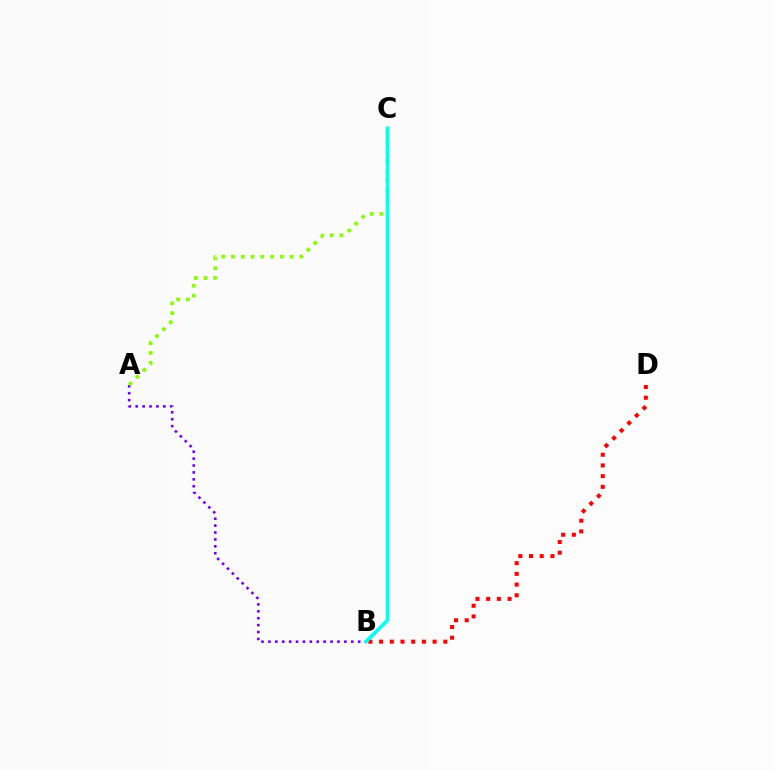{('A', 'B'): [{'color': '#7200ff', 'line_style': 'dotted', 'thickness': 1.88}], ('A', 'C'): [{'color': '#84ff00', 'line_style': 'dotted', 'thickness': 2.65}], ('B', 'D'): [{'color': '#ff0000', 'line_style': 'dotted', 'thickness': 2.91}], ('B', 'C'): [{'color': '#00fff6', 'line_style': 'solid', 'thickness': 2.58}]}